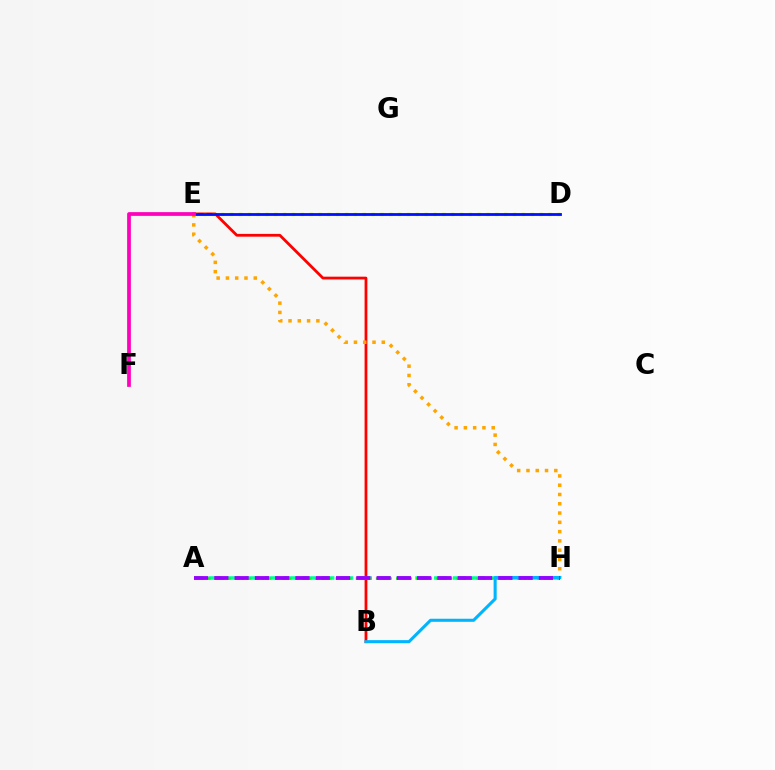{('B', 'E'): [{'color': '#ff0000', 'line_style': 'solid', 'thickness': 2.0}], ('D', 'E'): [{'color': '#b3ff00', 'line_style': 'dotted', 'thickness': 2.4}, {'color': '#0010ff', 'line_style': 'solid', 'thickness': 2.01}], ('A', 'H'): [{'color': '#00ff9d', 'line_style': 'dashed', 'thickness': 2.55}, {'color': '#08ff00', 'line_style': 'dotted', 'thickness': 1.82}, {'color': '#9b00ff', 'line_style': 'dashed', 'thickness': 2.76}], ('E', 'H'): [{'color': '#ffa500', 'line_style': 'dotted', 'thickness': 2.52}], ('E', 'F'): [{'color': '#ff00bd', 'line_style': 'solid', 'thickness': 2.68}], ('B', 'H'): [{'color': '#00b5ff', 'line_style': 'solid', 'thickness': 2.21}]}